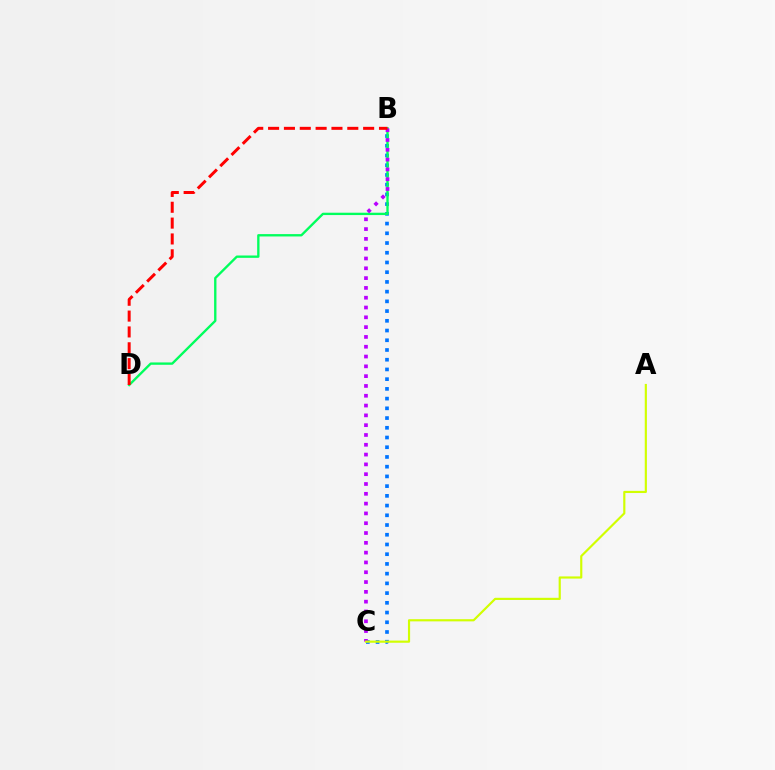{('B', 'C'): [{'color': '#0074ff', 'line_style': 'dotted', 'thickness': 2.64}, {'color': '#b900ff', 'line_style': 'dotted', 'thickness': 2.66}], ('B', 'D'): [{'color': '#00ff5c', 'line_style': 'solid', 'thickness': 1.69}, {'color': '#ff0000', 'line_style': 'dashed', 'thickness': 2.15}], ('A', 'C'): [{'color': '#d1ff00', 'line_style': 'solid', 'thickness': 1.56}]}